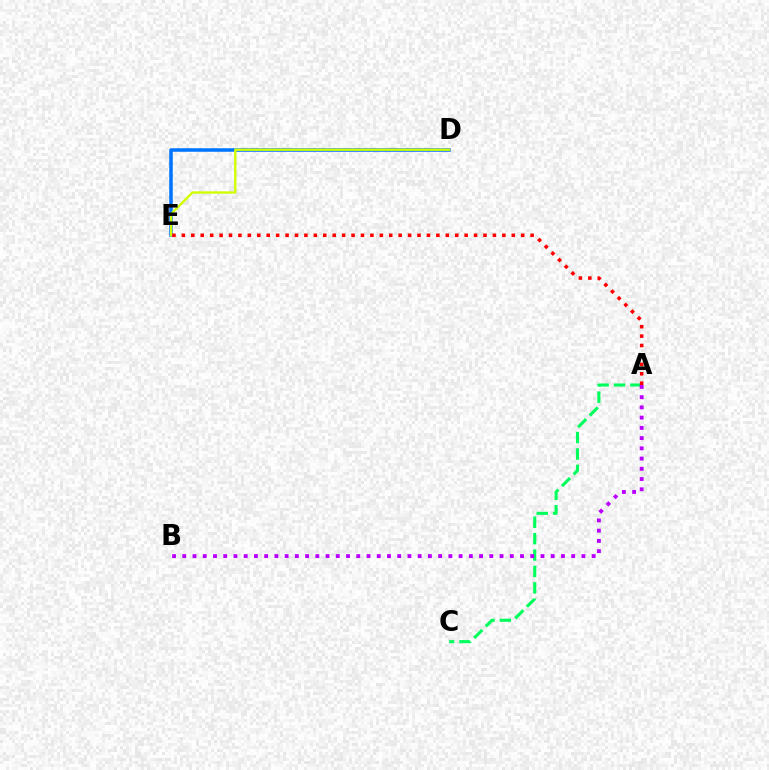{('D', 'E'): [{'color': '#0074ff', 'line_style': 'solid', 'thickness': 2.54}, {'color': '#d1ff00', 'line_style': 'solid', 'thickness': 1.69}], ('A', 'C'): [{'color': '#00ff5c', 'line_style': 'dashed', 'thickness': 2.23}], ('A', 'E'): [{'color': '#ff0000', 'line_style': 'dotted', 'thickness': 2.56}], ('A', 'B'): [{'color': '#b900ff', 'line_style': 'dotted', 'thickness': 2.78}]}